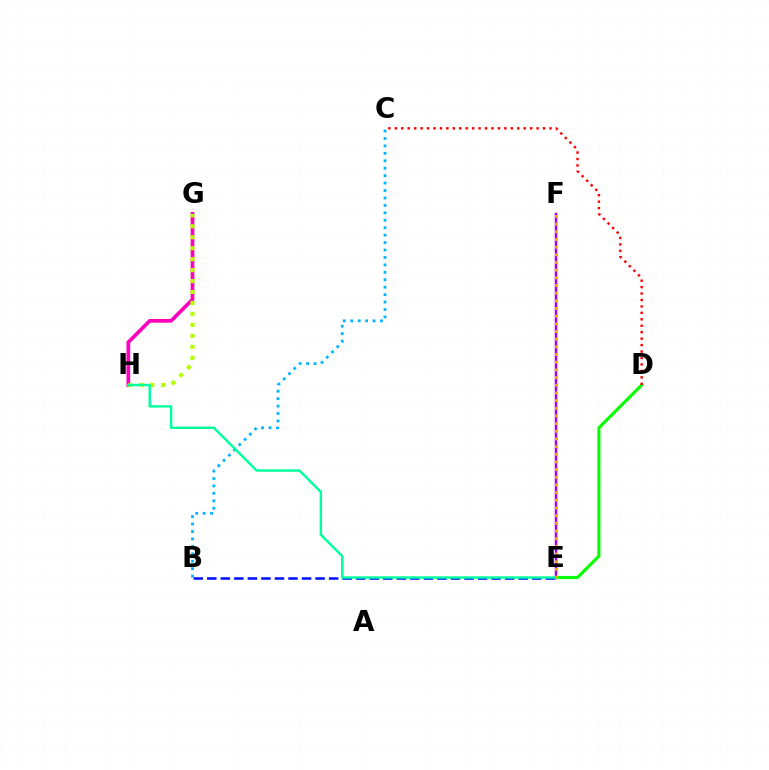{('D', 'E'): [{'color': '#08ff00', 'line_style': 'solid', 'thickness': 2.27}], ('E', 'F'): [{'color': '#9b00ff', 'line_style': 'solid', 'thickness': 1.78}, {'color': '#ffa500', 'line_style': 'dotted', 'thickness': 2.08}], ('C', 'D'): [{'color': '#ff0000', 'line_style': 'dotted', 'thickness': 1.75}], ('G', 'H'): [{'color': '#ff00bd', 'line_style': 'solid', 'thickness': 2.67}, {'color': '#b3ff00', 'line_style': 'dotted', 'thickness': 2.98}], ('B', 'E'): [{'color': '#0010ff', 'line_style': 'dashed', 'thickness': 1.84}], ('B', 'C'): [{'color': '#00b5ff', 'line_style': 'dotted', 'thickness': 2.02}], ('E', 'H'): [{'color': '#00ff9d', 'line_style': 'solid', 'thickness': 1.74}]}